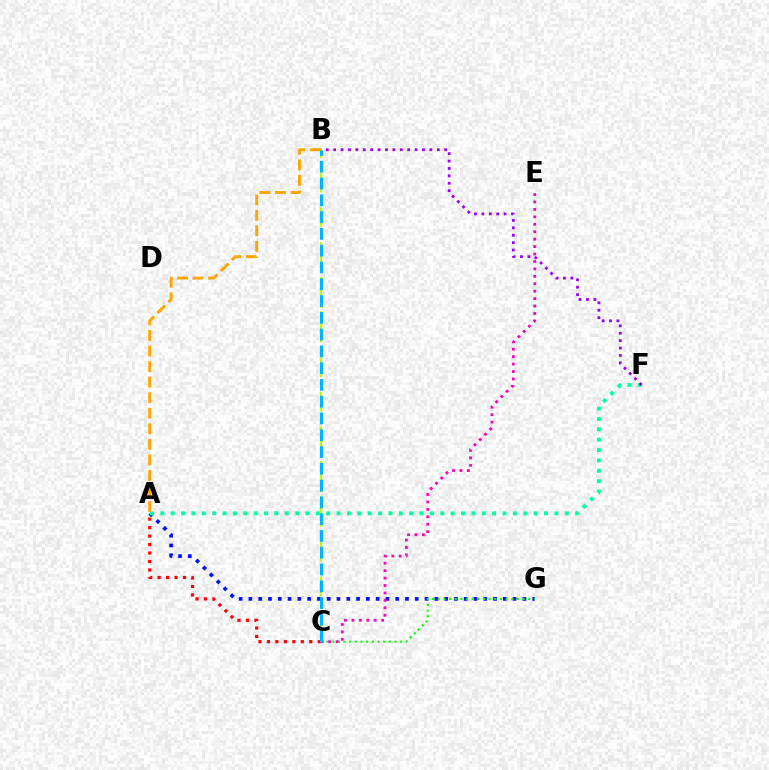{('A', 'C'): [{'color': '#ff0000', 'line_style': 'dotted', 'thickness': 2.3}], ('A', 'G'): [{'color': '#0010ff', 'line_style': 'dotted', 'thickness': 2.66}], ('C', 'G'): [{'color': '#08ff00', 'line_style': 'dotted', 'thickness': 1.54}], ('C', 'E'): [{'color': '#ff00bd', 'line_style': 'dotted', 'thickness': 2.02}], ('A', 'F'): [{'color': '#00ff9d', 'line_style': 'dotted', 'thickness': 2.82}], ('B', 'C'): [{'color': '#b3ff00', 'line_style': 'dashed', 'thickness': 1.57}, {'color': '#00b5ff', 'line_style': 'dashed', 'thickness': 2.28}], ('B', 'F'): [{'color': '#9b00ff', 'line_style': 'dotted', 'thickness': 2.01}], ('A', 'B'): [{'color': '#ffa500', 'line_style': 'dashed', 'thickness': 2.11}]}